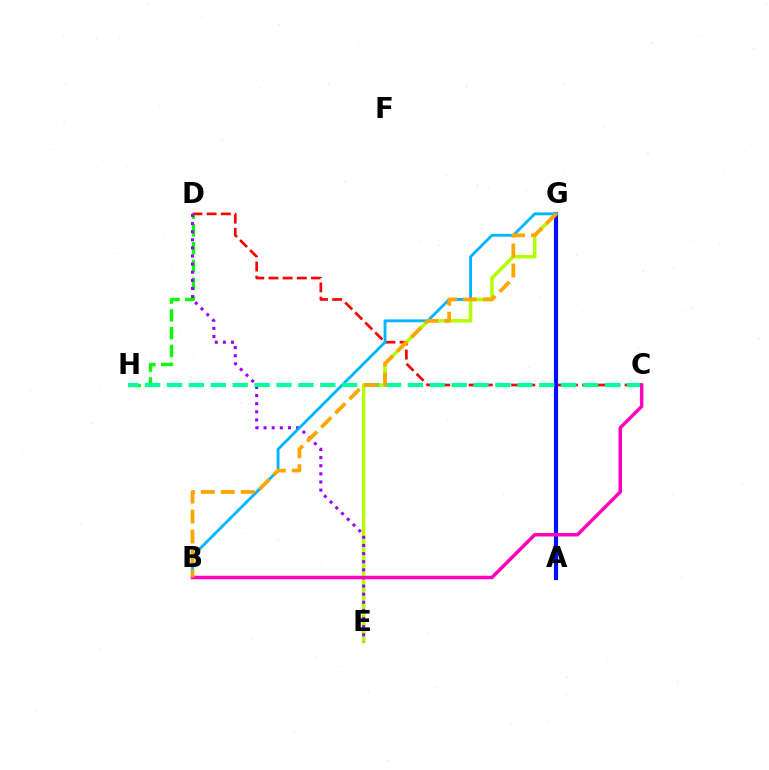{('C', 'D'): [{'color': '#ff0000', 'line_style': 'dashed', 'thickness': 1.93}], ('A', 'G'): [{'color': '#0010ff', 'line_style': 'solid', 'thickness': 2.99}], ('D', 'H'): [{'color': '#08ff00', 'line_style': 'dashed', 'thickness': 2.42}], ('E', 'G'): [{'color': '#b3ff00', 'line_style': 'solid', 'thickness': 2.53}], ('D', 'E'): [{'color': '#9b00ff', 'line_style': 'dotted', 'thickness': 2.21}], ('B', 'G'): [{'color': '#00b5ff', 'line_style': 'solid', 'thickness': 2.05}, {'color': '#ffa500', 'line_style': 'dashed', 'thickness': 2.71}], ('C', 'H'): [{'color': '#00ff9d', 'line_style': 'dashed', 'thickness': 2.97}], ('B', 'C'): [{'color': '#ff00bd', 'line_style': 'solid', 'thickness': 2.5}]}